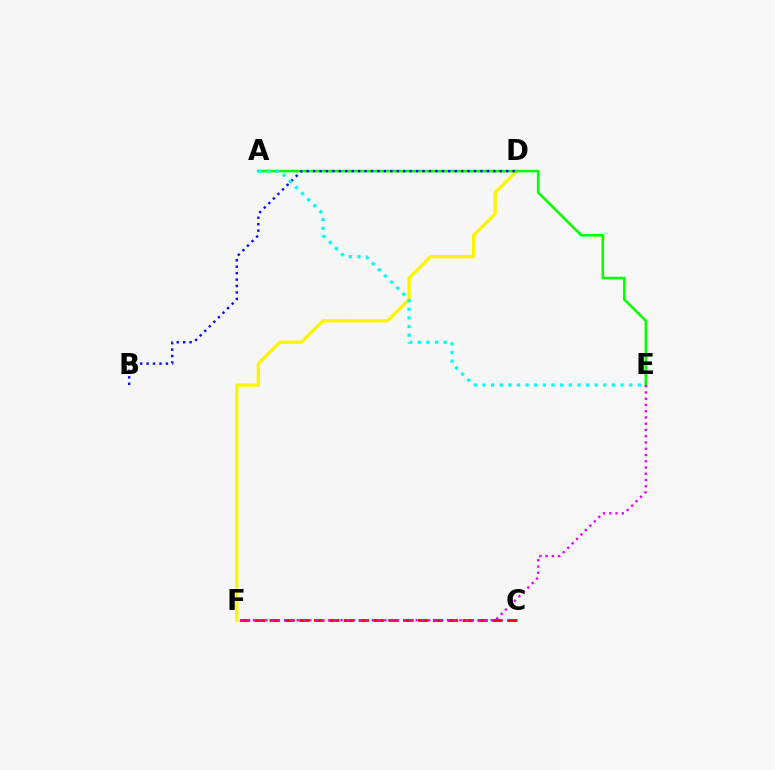{('D', 'F'): [{'color': '#fcf500', 'line_style': 'solid', 'thickness': 2.38}], ('C', 'F'): [{'color': '#ff0000', 'line_style': 'dashed', 'thickness': 2.02}], ('A', 'E'): [{'color': '#08ff00', 'line_style': 'solid', 'thickness': 1.89}, {'color': '#00fff6', 'line_style': 'dotted', 'thickness': 2.34}], ('B', 'D'): [{'color': '#0010ff', 'line_style': 'dotted', 'thickness': 1.75}], ('E', 'F'): [{'color': '#ee00ff', 'line_style': 'dotted', 'thickness': 1.7}]}